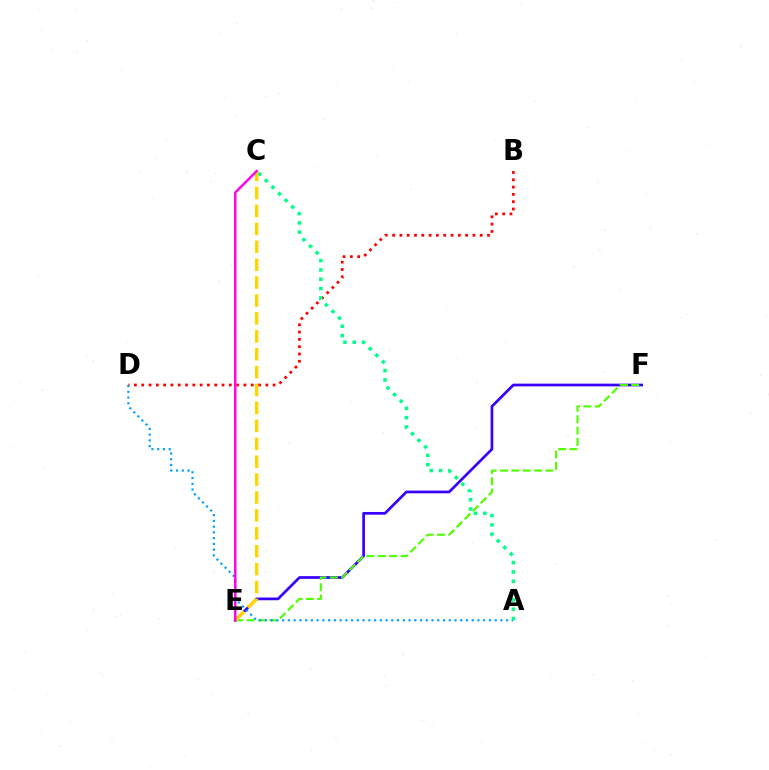{('B', 'D'): [{'color': '#ff0000', 'line_style': 'dotted', 'thickness': 1.98}], ('E', 'F'): [{'color': '#3700ff', 'line_style': 'solid', 'thickness': 1.95}, {'color': '#4fff00', 'line_style': 'dashed', 'thickness': 1.54}], ('A', 'D'): [{'color': '#009eff', 'line_style': 'dotted', 'thickness': 1.56}], ('A', 'C'): [{'color': '#00ff86', 'line_style': 'dotted', 'thickness': 2.53}], ('C', 'E'): [{'color': '#ffd500', 'line_style': 'dashed', 'thickness': 2.43}, {'color': '#ff00ed', 'line_style': 'solid', 'thickness': 1.77}]}